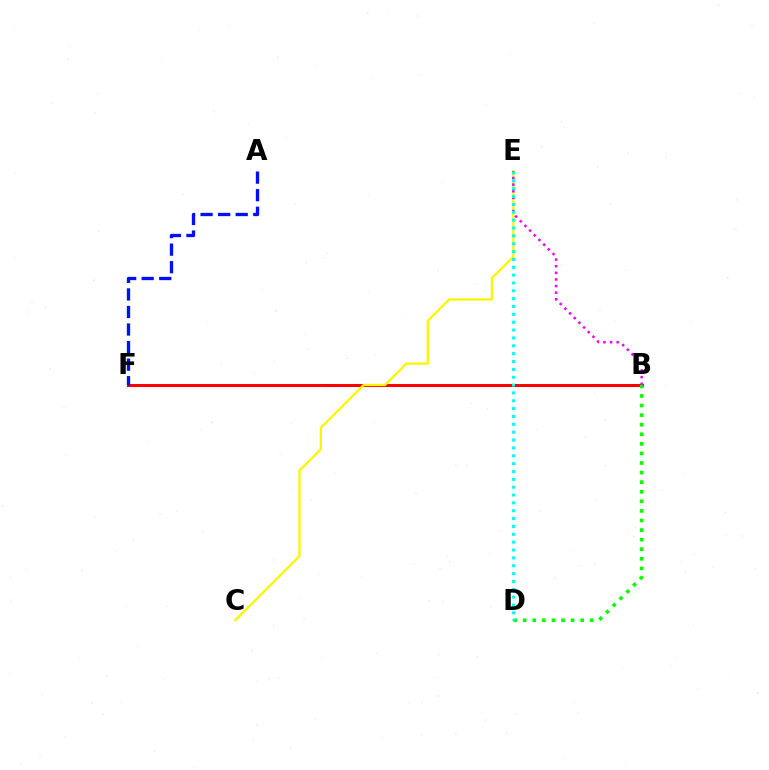{('B', 'F'): [{'color': '#ff0000', 'line_style': 'solid', 'thickness': 2.18}], ('B', 'D'): [{'color': '#08ff00', 'line_style': 'dotted', 'thickness': 2.6}], ('C', 'E'): [{'color': '#fcf500', 'line_style': 'solid', 'thickness': 1.65}], ('B', 'E'): [{'color': '#ee00ff', 'line_style': 'dotted', 'thickness': 1.8}], ('A', 'F'): [{'color': '#0010ff', 'line_style': 'dashed', 'thickness': 2.39}], ('D', 'E'): [{'color': '#00fff6', 'line_style': 'dotted', 'thickness': 2.13}]}